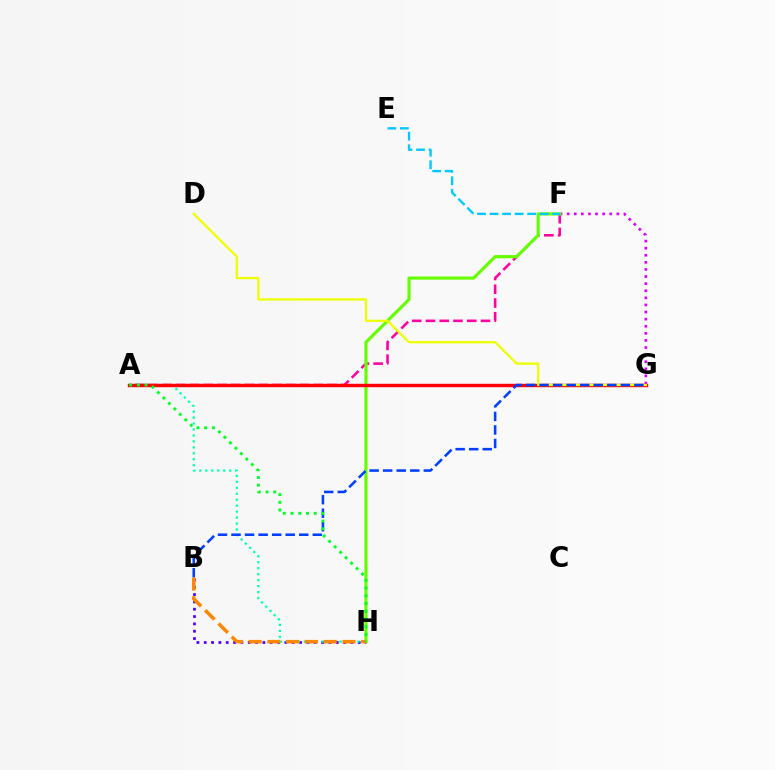{('B', 'H'): [{'color': '#4f00ff', 'line_style': 'dotted', 'thickness': 1.99}, {'color': '#ff8800', 'line_style': 'dashed', 'thickness': 2.55}], ('F', 'G'): [{'color': '#d600ff', 'line_style': 'dotted', 'thickness': 1.93}], ('A', 'F'): [{'color': '#ff00a0', 'line_style': 'dashed', 'thickness': 1.87}], ('F', 'H'): [{'color': '#66ff00', 'line_style': 'solid', 'thickness': 2.27}], ('E', 'F'): [{'color': '#00c7ff', 'line_style': 'dashed', 'thickness': 1.7}], ('A', 'H'): [{'color': '#00ffaf', 'line_style': 'dotted', 'thickness': 1.62}, {'color': '#00ff27', 'line_style': 'dotted', 'thickness': 2.1}], ('A', 'G'): [{'color': '#ff0000', 'line_style': 'solid', 'thickness': 2.45}], ('D', 'G'): [{'color': '#eeff00', 'line_style': 'solid', 'thickness': 1.64}], ('B', 'G'): [{'color': '#003fff', 'line_style': 'dashed', 'thickness': 1.84}]}